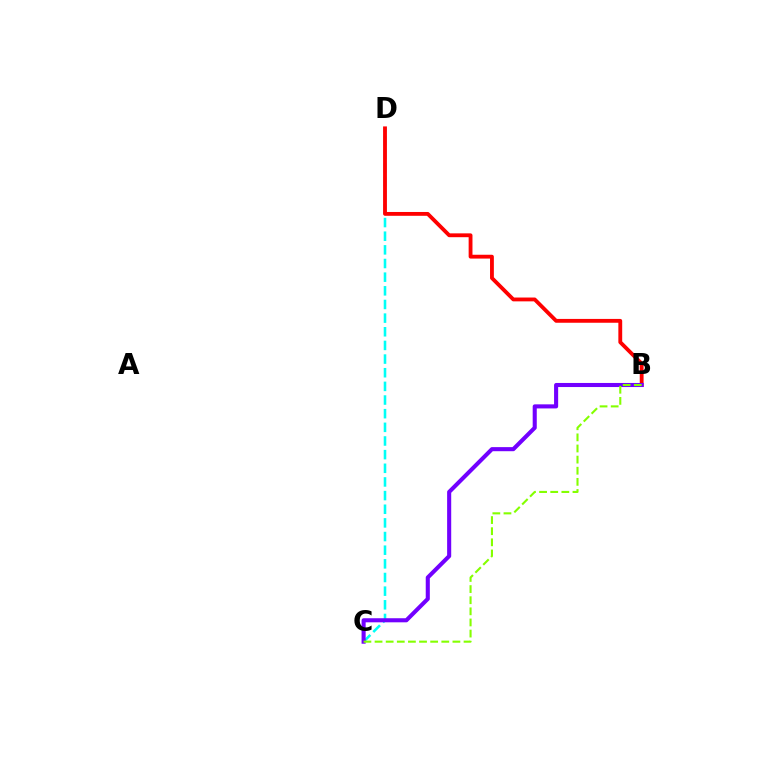{('C', 'D'): [{'color': '#00fff6', 'line_style': 'dashed', 'thickness': 1.85}], ('B', 'D'): [{'color': '#ff0000', 'line_style': 'solid', 'thickness': 2.76}], ('B', 'C'): [{'color': '#7200ff', 'line_style': 'solid', 'thickness': 2.94}, {'color': '#84ff00', 'line_style': 'dashed', 'thickness': 1.51}]}